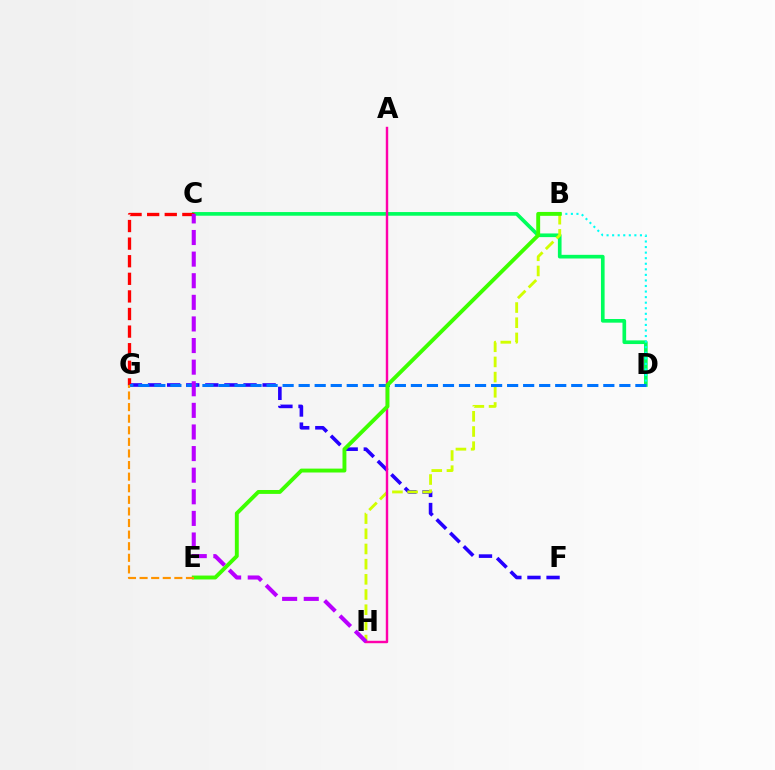{('C', 'D'): [{'color': '#00ff5c', 'line_style': 'solid', 'thickness': 2.63}], ('F', 'G'): [{'color': '#2500ff', 'line_style': 'dashed', 'thickness': 2.59}], ('B', 'H'): [{'color': '#d1ff00', 'line_style': 'dashed', 'thickness': 2.06}], ('C', 'G'): [{'color': '#ff0000', 'line_style': 'dashed', 'thickness': 2.39}], ('B', 'D'): [{'color': '#00fff6', 'line_style': 'dotted', 'thickness': 1.51}], ('D', 'G'): [{'color': '#0074ff', 'line_style': 'dashed', 'thickness': 2.18}], ('A', 'H'): [{'color': '#ff00ac', 'line_style': 'solid', 'thickness': 1.74}], ('B', 'E'): [{'color': '#3dff00', 'line_style': 'solid', 'thickness': 2.81}], ('C', 'H'): [{'color': '#b900ff', 'line_style': 'dashed', 'thickness': 2.94}], ('E', 'G'): [{'color': '#ff9400', 'line_style': 'dashed', 'thickness': 1.57}]}